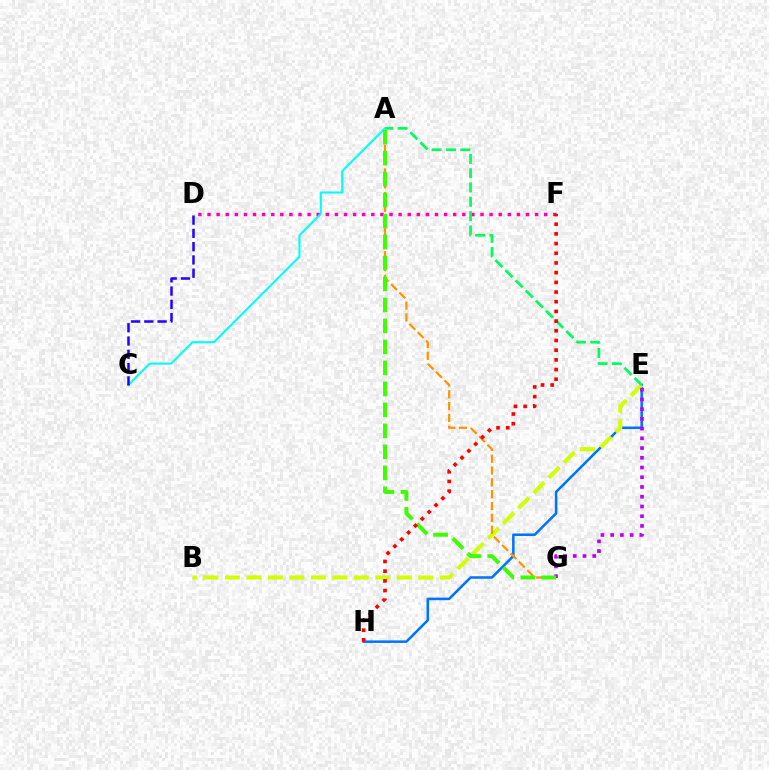{('E', 'H'): [{'color': '#0074ff', 'line_style': 'solid', 'thickness': 1.82}], ('D', 'F'): [{'color': '#ff00ac', 'line_style': 'dotted', 'thickness': 2.47}], ('B', 'E'): [{'color': '#d1ff00', 'line_style': 'dashed', 'thickness': 2.92}], ('E', 'G'): [{'color': '#b900ff', 'line_style': 'dotted', 'thickness': 2.64}], ('A', 'G'): [{'color': '#ff9400', 'line_style': 'dashed', 'thickness': 1.61}, {'color': '#3dff00', 'line_style': 'dashed', 'thickness': 2.85}], ('A', 'E'): [{'color': '#00ff5c', 'line_style': 'dashed', 'thickness': 1.95}], ('A', 'C'): [{'color': '#00fff6', 'line_style': 'solid', 'thickness': 1.51}], ('C', 'D'): [{'color': '#2500ff', 'line_style': 'dashed', 'thickness': 1.8}], ('F', 'H'): [{'color': '#ff0000', 'line_style': 'dotted', 'thickness': 2.63}]}